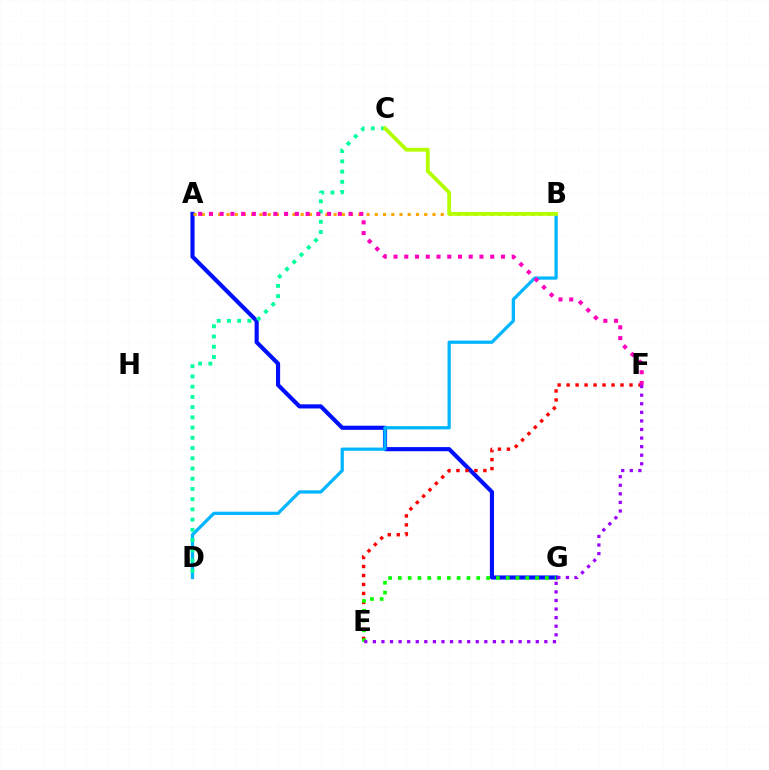{('A', 'G'): [{'color': '#0010ff', 'line_style': 'solid', 'thickness': 2.97}], ('A', 'B'): [{'color': '#ffa500', 'line_style': 'dotted', 'thickness': 2.24}], ('B', 'D'): [{'color': '#00b5ff', 'line_style': 'solid', 'thickness': 2.33}], ('C', 'D'): [{'color': '#00ff9d', 'line_style': 'dotted', 'thickness': 2.78}], ('B', 'C'): [{'color': '#b3ff00', 'line_style': 'solid', 'thickness': 2.74}], ('E', 'F'): [{'color': '#ff0000', 'line_style': 'dotted', 'thickness': 2.44}, {'color': '#9b00ff', 'line_style': 'dotted', 'thickness': 2.33}], ('E', 'G'): [{'color': '#08ff00', 'line_style': 'dotted', 'thickness': 2.66}], ('A', 'F'): [{'color': '#ff00bd', 'line_style': 'dotted', 'thickness': 2.92}]}